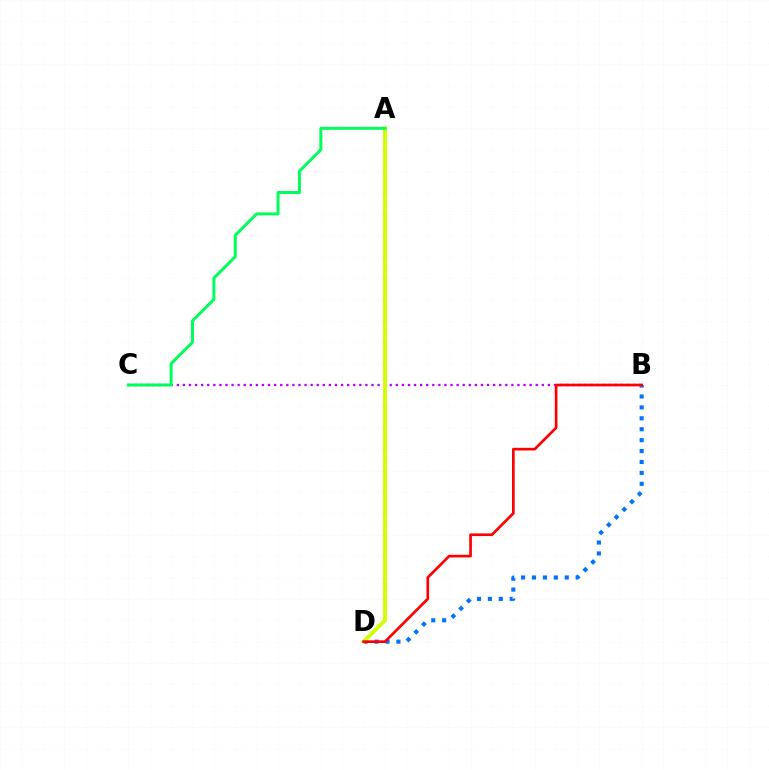{('B', 'D'): [{'color': '#0074ff', 'line_style': 'dotted', 'thickness': 2.97}, {'color': '#ff0000', 'line_style': 'solid', 'thickness': 1.92}], ('B', 'C'): [{'color': '#b900ff', 'line_style': 'dotted', 'thickness': 1.65}], ('A', 'D'): [{'color': '#d1ff00', 'line_style': 'solid', 'thickness': 2.79}], ('A', 'C'): [{'color': '#00ff5c', 'line_style': 'solid', 'thickness': 2.16}]}